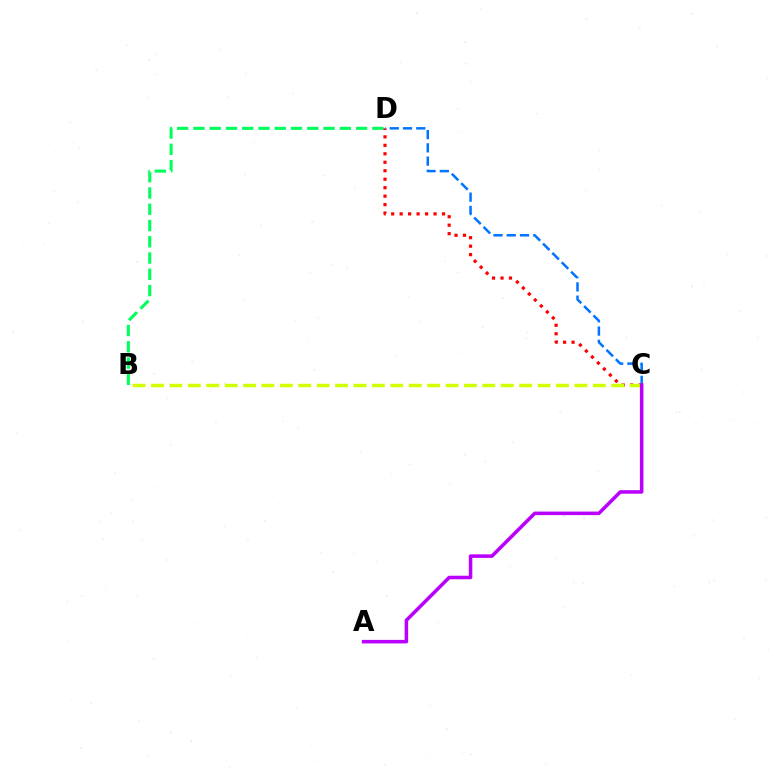{('B', 'D'): [{'color': '#00ff5c', 'line_style': 'dashed', 'thickness': 2.21}], ('C', 'D'): [{'color': '#ff0000', 'line_style': 'dotted', 'thickness': 2.3}, {'color': '#0074ff', 'line_style': 'dashed', 'thickness': 1.8}], ('B', 'C'): [{'color': '#d1ff00', 'line_style': 'dashed', 'thickness': 2.5}], ('A', 'C'): [{'color': '#b900ff', 'line_style': 'solid', 'thickness': 2.54}]}